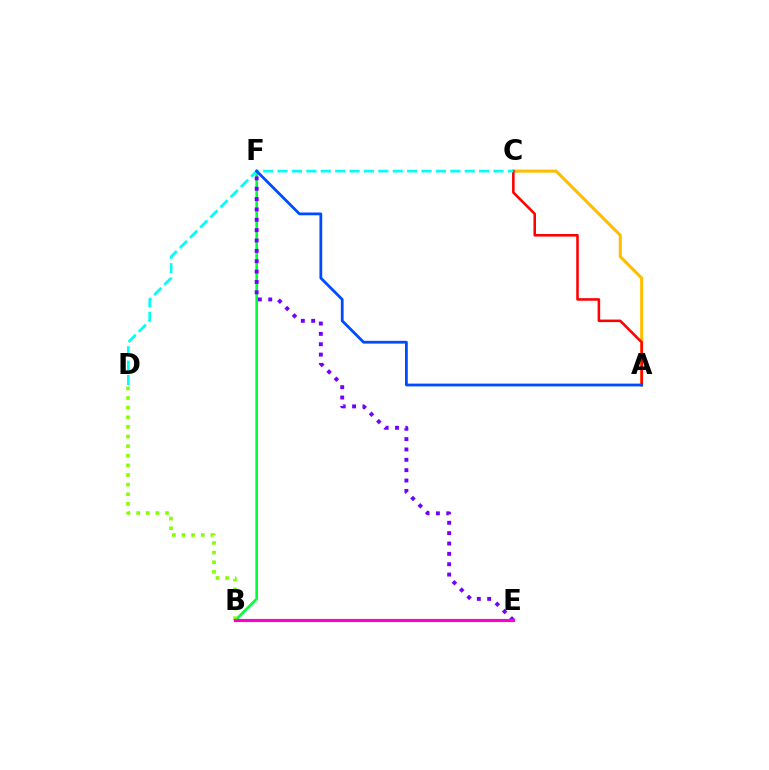{('A', 'C'): [{'color': '#ffbd00', 'line_style': 'solid', 'thickness': 2.19}, {'color': '#ff0000', 'line_style': 'solid', 'thickness': 1.84}], ('B', 'F'): [{'color': '#00ff39', 'line_style': 'solid', 'thickness': 1.92}], ('E', 'F'): [{'color': '#7200ff', 'line_style': 'dotted', 'thickness': 2.81}], ('B', 'D'): [{'color': '#84ff00', 'line_style': 'dotted', 'thickness': 2.61}], ('C', 'D'): [{'color': '#00fff6', 'line_style': 'dashed', 'thickness': 1.96}], ('B', 'E'): [{'color': '#ff00cf', 'line_style': 'solid', 'thickness': 2.25}], ('A', 'F'): [{'color': '#004bff', 'line_style': 'solid', 'thickness': 2.01}]}